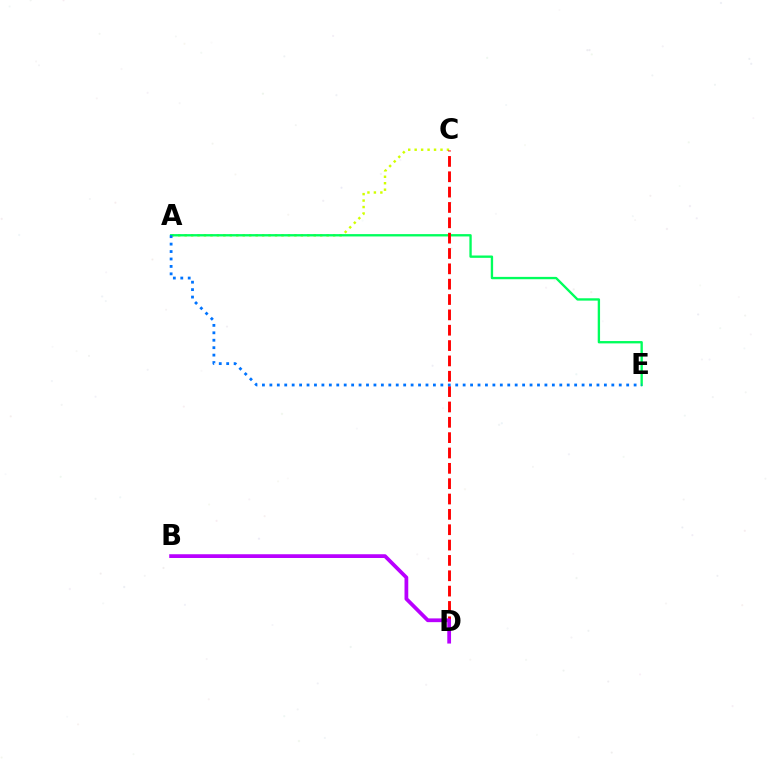{('A', 'C'): [{'color': '#d1ff00', 'line_style': 'dotted', 'thickness': 1.75}], ('A', 'E'): [{'color': '#00ff5c', 'line_style': 'solid', 'thickness': 1.69}, {'color': '#0074ff', 'line_style': 'dotted', 'thickness': 2.02}], ('C', 'D'): [{'color': '#ff0000', 'line_style': 'dashed', 'thickness': 2.08}], ('B', 'D'): [{'color': '#b900ff', 'line_style': 'solid', 'thickness': 2.7}]}